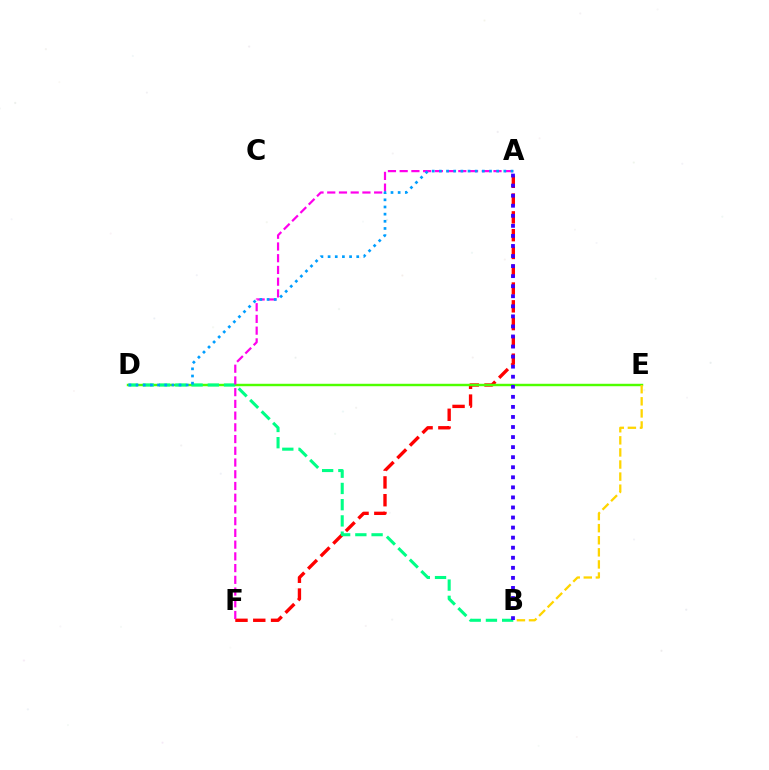{('A', 'F'): [{'color': '#ff0000', 'line_style': 'dashed', 'thickness': 2.42}, {'color': '#ff00ed', 'line_style': 'dashed', 'thickness': 1.59}], ('D', 'E'): [{'color': '#4fff00', 'line_style': 'solid', 'thickness': 1.75}], ('B', 'D'): [{'color': '#00ff86', 'line_style': 'dashed', 'thickness': 2.2}], ('A', 'D'): [{'color': '#009eff', 'line_style': 'dotted', 'thickness': 1.94}], ('A', 'B'): [{'color': '#3700ff', 'line_style': 'dotted', 'thickness': 2.73}], ('B', 'E'): [{'color': '#ffd500', 'line_style': 'dashed', 'thickness': 1.64}]}